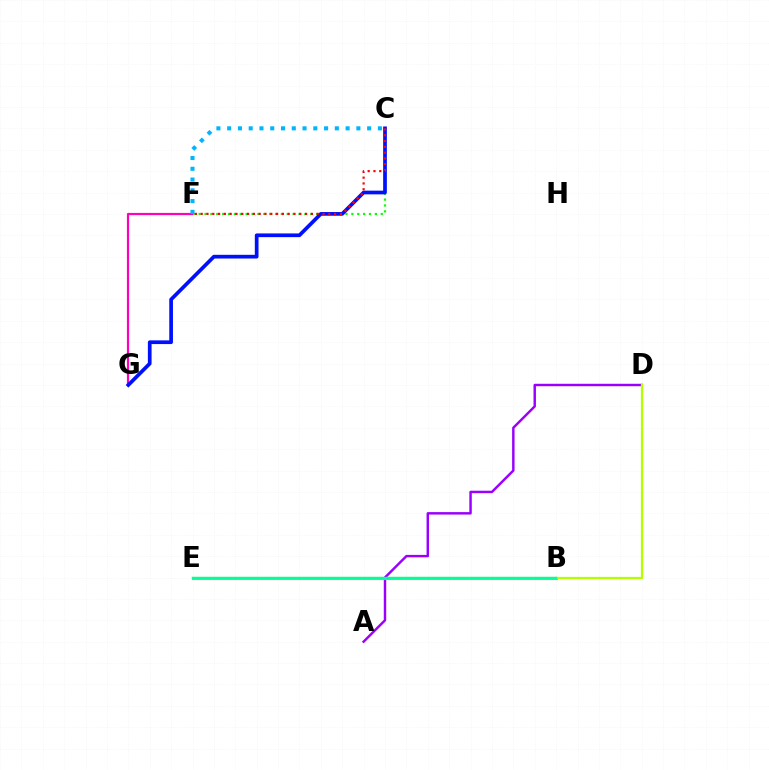{('F', 'G'): [{'color': '#ff00bd', 'line_style': 'solid', 'thickness': 1.58}], ('C', 'F'): [{'color': '#08ff00', 'line_style': 'dotted', 'thickness': 1.6}, {'color': '#00b5ff', 'line_style': 'dotted', 'thickness': 2.93}, {'color': '#ff0000', 'line_style': 'dotted', 'thickness': 1.58}], ('A', 'D'): [{'color': '#9b00ff', 'line_style': 'solid', 'thickness': 1.76}], ('C', 'G'): [{'color': '#0010ff', 'line_style': 'solid', 'thickness': 2.67}], ('B', 'E'): [{'color': '#ffa500', 'line_style': 'solid', 'thickness': 2.22}, {'color': '#00ff9d', 'line_style': 'solid', 'thickness': 1.73}], ('B', 'D'): [{'color': '#b3ff00', 'line_style': 'solid', 'thickness': 1.64}]}